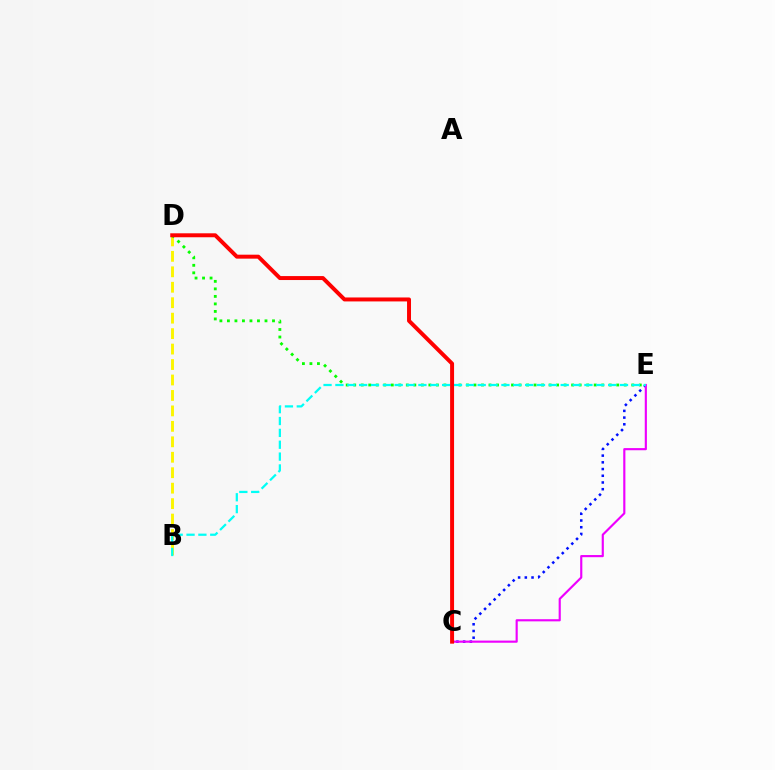{('B', 'D'): [{'color': '#fcf500', 'line_style': 'dashed', 'thickness': 2.1}], ('D', 'E'): [{'color': '#08ff00', 'line_style': 'dotted', 'thickness': 2.04}], ('C', 'E'): [{'color': '#0010ff', 'line_style': 'dotted', 'thickness': 1.82}, {'color': '#ee00ff', 'line_style': 'solid', 'thickness': 1.55}], ('B', 'E'): [{'color': '#00fff6', 'line_style': 'dashed', 'thickness': 1.61}], ('C', 'D'): [{'color': '#ff0000', 'line_style': 'solid', 'thickness': 2.85}]}